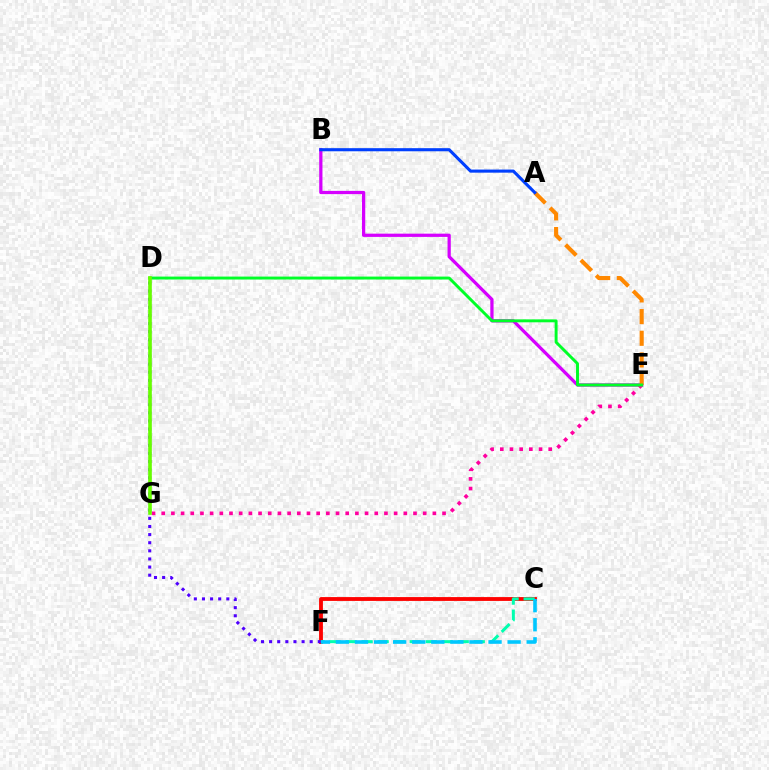{('C', 'F'): [{'color': '#eeff00', 'line_style': 'dashed', 'thickness': 1.73}, {'color': '#ff0000', 'line_style': 'solid', 'thickness': 2.75}, {'color': '#00ffaf', 'line_style': 'dashed', 'thickness': 2.18}, {'color': '#00c7ff', 'line_style': 'dashed', 'thickness': 2.59}], ('B', 'E'): [{'color': '#d600ff', 'line_style': 'solid', 'thickness': 2.33}], ('E', 'G'): [{'color': '#ff00a0', 'line_style': 'dotted', 'thickness': 2.63}], ('A', 'E'): [{'color': '#ff8800', 'line_style': 'dashed', 'thickness': 2.94}], ('D', 'E'): [{'color': '#00ff27', 'line_style': 'solid', 'thickness': 2.11}], ('D', 'F'): [{'color': '#4f00ff', 'line_style': 'dotted', 'thickness': 2.21}], ('D', 'G'): [{'color': '#66ff00', 'line_style': 'solid', 'thickness': 2.62}], ('A', 'B'): [{'color': '#003fff', 'line_style': 'solid', 'thickness': 2.23}]}